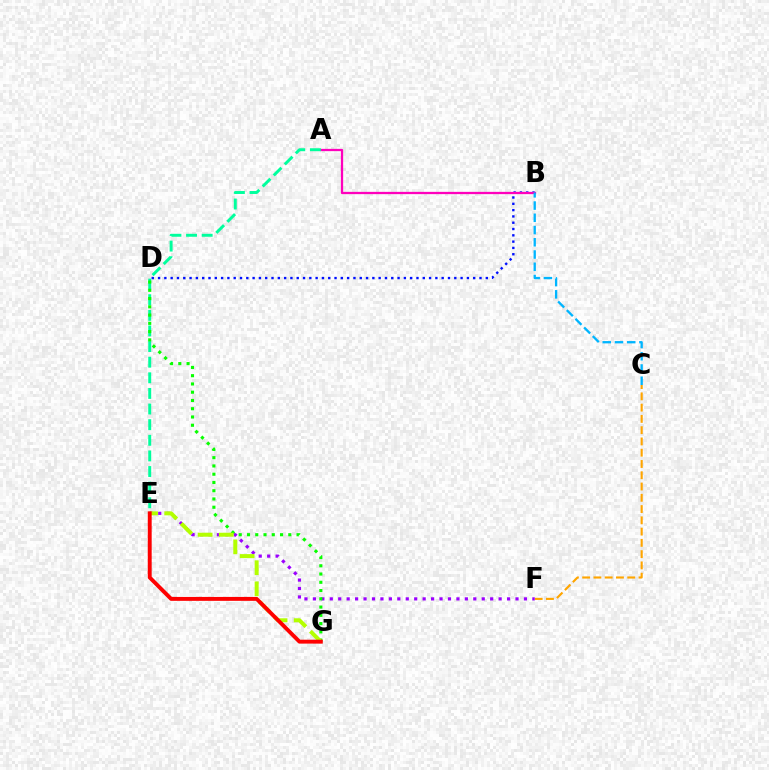{('C', 'F'): [{'color': '#ffa500', 'line_style': 'dashed', 'thickness': 1.53}], ('B', 'D'): [{'color': '#0010ff', 'line_style': 'dotted', 'thickness': 1.71}], ('A', 'B'): [{'color': '#ff00bd', 'line_style': 'solid', 'thickness': 1.64}], ('B', 'C'): [{'color': '#00b5ff', 'line_style': 'dashed', 'thickness': 1.66}], ('A', 'E'): [{'color': '#00ff9d', 'line_style': 'dashed', 'thickness': 2.12}], ('E', 'F'): [{'color': '#9b00ff', 'line_style': 'dotted', 'thickness': 2.29}], ('D', 'G'): [{'color': '#08ff00', 'line_style': 'dotted', 'thickness': 2.24}], ('E', 'G'): [{'color': '#b3ff00', 'line_style': 'dashed', 'thickness': 2.87}, {'color': '#ff0000', 'line_style': 'solid', 'thickness': 2.81}]}